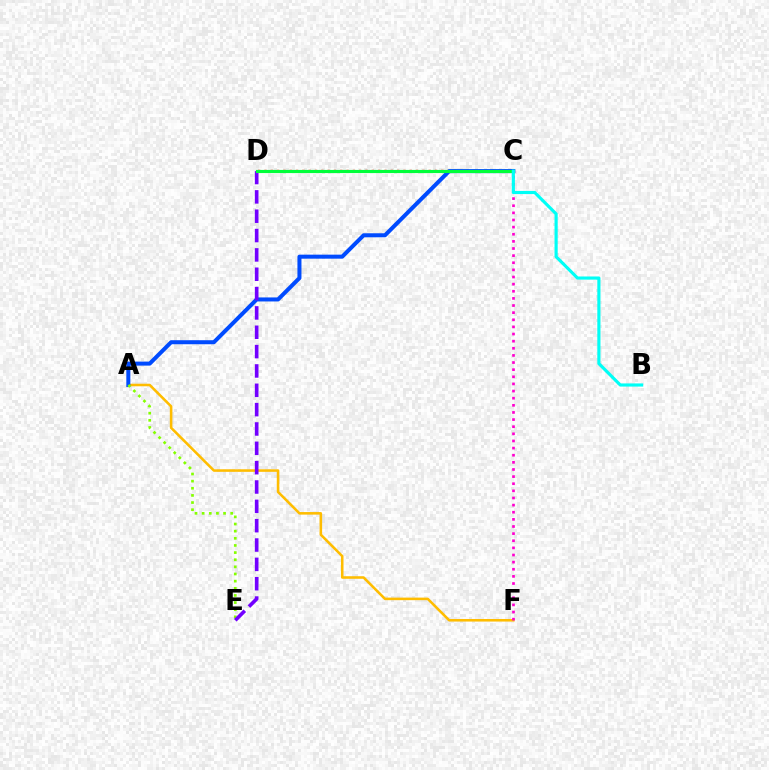{('A', 'F'): [{'color': '#ffbd00', 'line_style': 'solid', 'thickness': 1.85}], ('C', 'D'): [{'color': '#ff0000', 'line_style': 'dotted', 'thickness': 1.72}, {'color': '#00ff39', 'line_style': 'solid', 'thickness': 2.26}], ('A', 'C'): [{'color': '#004bff', 'line_style': 'solid', 'thickness': 2.9}], ('A', 'E'): [{'color': '#84ff00', 'line_style': 'dotted', 'thickness': 1.94}], ('C', 'F'): [{'color': '#ff00cf', 'line_style': 'dotted', 'thickness': 1.94}], ('D', 'E'): [{'color': '#7200ff', 'line_style': 'dashed', 'thickness': 2.63}], ('B', 'C'): [{'color': '#00fff6', 'line_style': 'solid', 'thickness': 2.27}]}